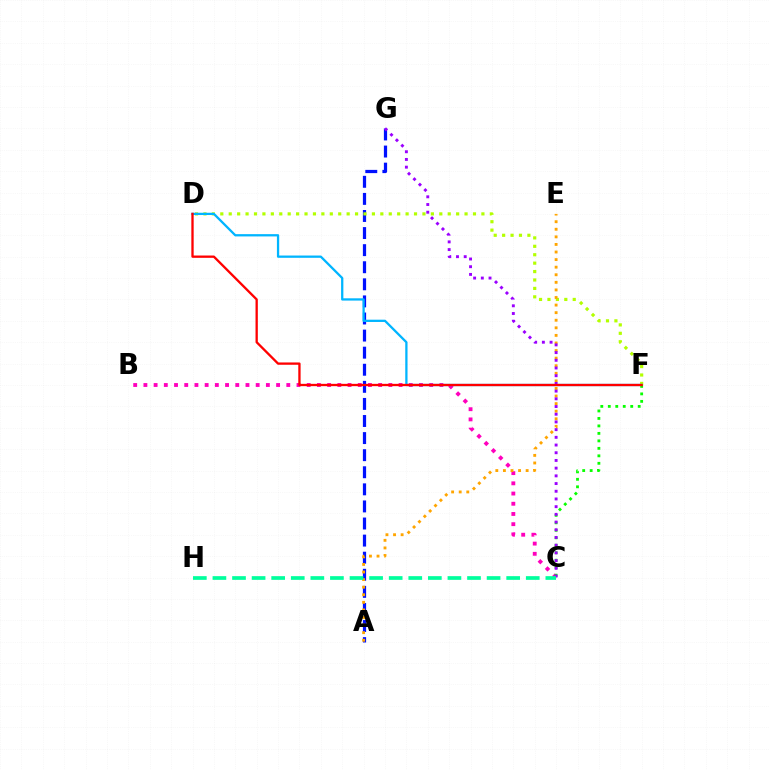{('B', 'C'): [{'color': '#ff00bd', 'line_style': 'dotted', 'thickness': 2.77}], ('A', 'G'): [{'color': '#0010ff', 'line_style': 'dashed', 'thickness': 2.32}], ('D', 'F'): [{'color': '#b3ff00', 'line_style': 'dotted', 'thickness': 2.29}, {'color': '#00b5ff', 'line_style': 'solid', 'thickness': 1.64}, {'color': '#ff0000', 'line_style': 'solid', 'thickness': 1.66}], ('A', 'E'): [{'color': '#ffa500', 'line_style': 'dotted', 'thickness': 2.06}], ('C', 'F'): [{'color': '#08ff00', 'line_style': 'dotted', 'thickness': 2.03}], ('C', 'G'): [{'color': '#9b00ff', 'line_style': 'dotted', 'thickness': 2.09}], ('C', 'H'): [{'color': '#00ff9d', 'line_style': 'dashed', 'thickness': 2.66}]}